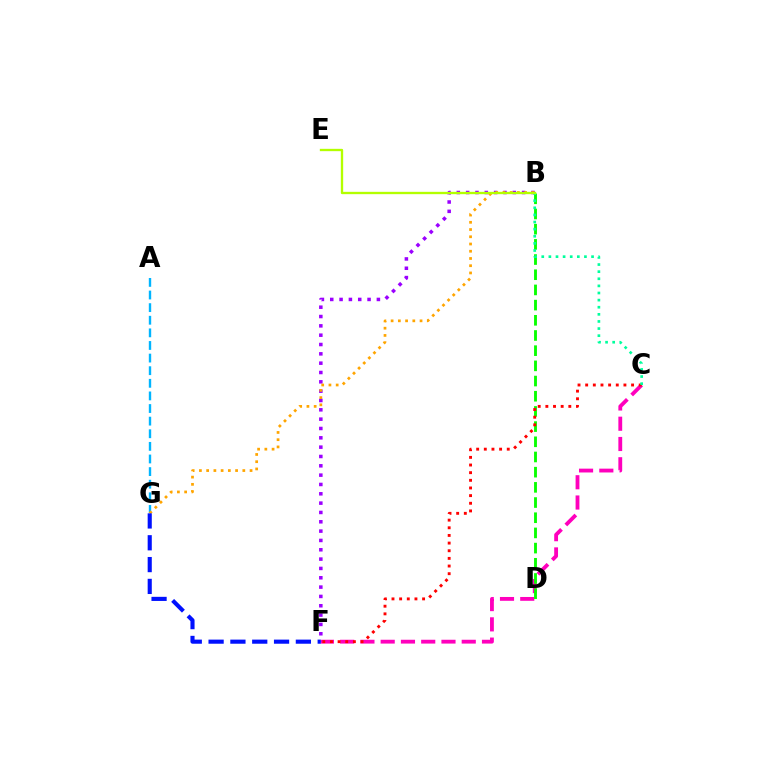{('C', 'F'): [{'color': '#ff00bd', 'line_style': 'dashed', 'thickness': 2.75}, {'color': '#ff0000', 'line_style': 'dotted', 'thickness': 2.08}], ('B', 'D'): [{'color': '#08ff00', 'line_style': 'dashed', 'thickness': 2.06}], ('A', 'G'): [{'color': '#00b5ff', 'line_style': 'dashed', 'thickness': 1.71}], ('B', 'F'): [{'color': '#9b00ff', 'line_style': 'dotted', 'thickness': 2.53}], ('B', 'G'): [{'color': '#ffa500', 'line_style': 'dotted', 'thickness': 1.97}], ('B', 'C'): [{'color': '#00ff9d', 'line_style': 'dotted', 'thickness': 1.93}], ('B', 'E'): [{'color': '#b3ff00', 'line_style': 'solid', 'thickness': 1.68}], ('F', 'G'): [{'color': '#0010ff', 'line_style': 'dashed', 'thickness': 2.96}]}